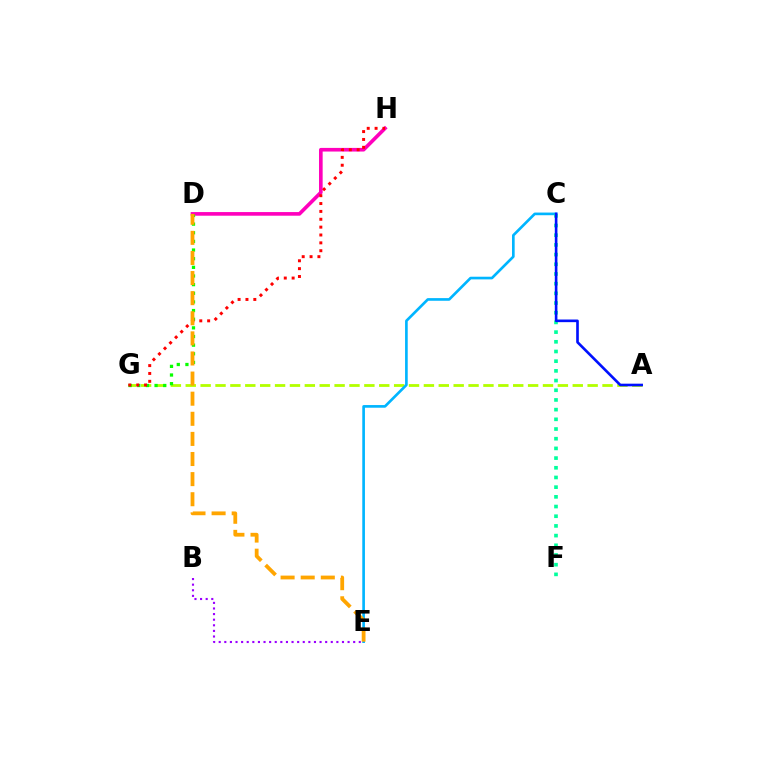{('A', 'G'): [{'color': '#b3ff00', 'line_style': 'dashed', 'thickness': 2.02}], ('C', 'E'): [{'color': '#00b5ff', 'line_style': 'solid', 'thickness': 1.92}], ('D', 'H'): [{'color': '#ff00bd', 'line_style': 'solid', 'thickness': 2.62}], ('D', 'G'): [{'color': '#08ff00', 'line_style': 'dotted', 'thickness': 2.35}], ('C', 'F'): [{'color': '#00ff9d', 'line_style': 'dotted', 'thickness': 2.63}], ('G', 'H'): [{'color': '#ff0000', 'line_style': 'dotted', 'thickness': 2.14}], ('D', 'E'): [{'color': '#ffa500', 'line_style': 'dashed', 'thickness': 2.73}], ('B', 'E'): [{'color': '#9b00ff', 'line_style': 'dotted', 'thickness': 1.52}], ('A', 'C'): [{'color': '#0010ff', 'line_style': 'solid', 'thickness': 1.9}]}